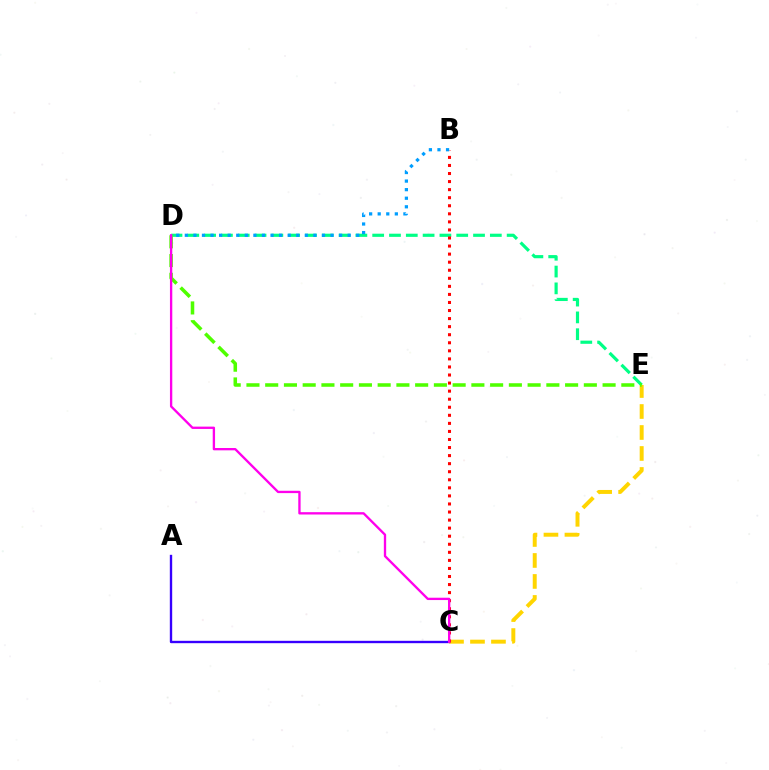{('D', 'E'): [{'color': '#00ff86', 'line_style': 'dashed', 'thickness': 2.28}, {'color': '#4fff00', 'line_style': 'dashed', 'thickness': 2.55}], ('C', 'E'): [{'color': '#ffd500', 'line_style': 'dashed', 'thickness': 2.85}], ('A', 'C'): [{'color': '#3700ff', 'line_style': 'solid', 'thickness': 1.71}], ('B', 'C'): [{'color': '#ff0000', 'line_style': 'dotted', 'thickness': 2.19}], ('B', 'D'): [{'color': '#009eff', 'line_style': 'dotted', 'thickness': 2.33}], ('C', 'D'): [{'color': '#ff00ed', 'line_style': 'solid', 'thickness': 1.68}]}